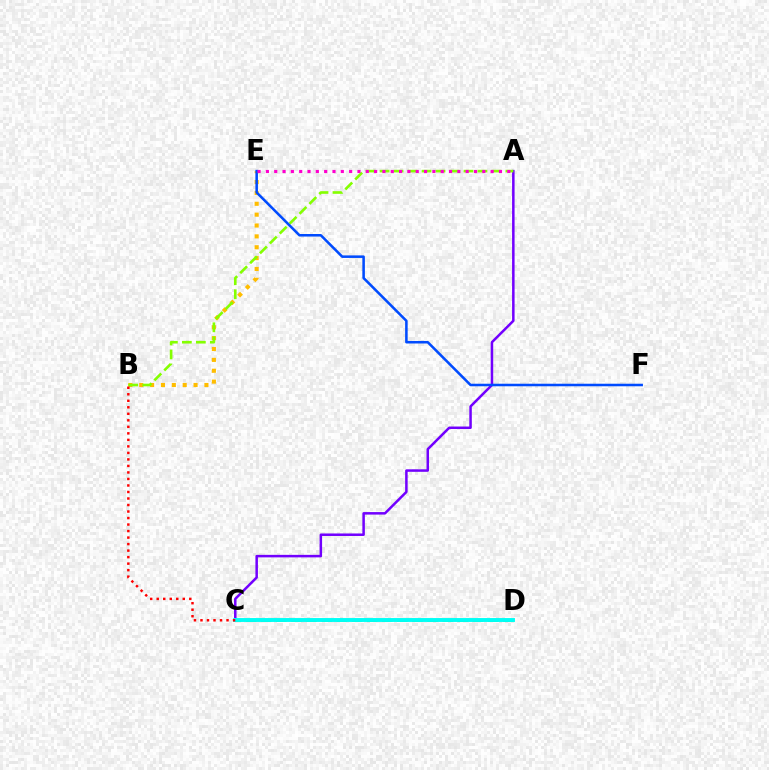{('B', 'E'): [{'color': '#ffbd00', 'line_style': 'dotted', 'thickness': 2.95}], ('A', 'C'): [{'color': '#7200ff', 'line_style': 'solid', 'thickness': 1.81}], ('C', 'D'): [{'color': '#00ff39', 'line_style': 'dashed', 'thickness': 2.05}, {'color': '#00fff6', 'line_style': 'solid', 'thickness': 2.81}], ('A', 'B'): [{'color': '#84ff00', 'line_style': 'dashed', 'thickness': 1.9}], ('E', 'F'): [{'color': '#004bff', 'line_style': 'solid', 'thickness': 1.83}], ('B', 'C'): [{'color': '#ff0000', 'line_style': 'dotted', 'thickness': 1.77}], ('A', 'E'): [{'color': '#ff00cf', 'line_style': 'dotted', 'thickness': 2.26}]}